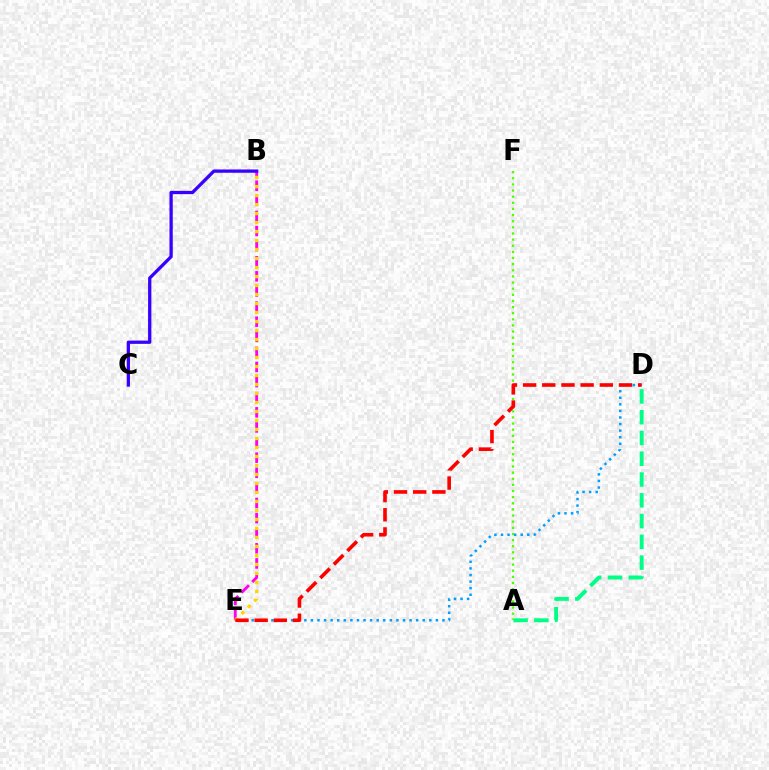{('B', 'E'): [{'color': '#ff00ed', 'line_style': 'dashed', 'thickness': 2.05}, {'color': '#ffd500', 'line_style': 'dotted', 'thickness': 2.44}], ('A', 'D'): [{'color': '#00ff86', 'line_style': 'dashed', 'thickness': 2.82}], ('B', 'C'): [{'color': '#3700ff', 'line_style': 'solid', 'thickness': 2.36}], ('D', 'E'): [{'color': '#009eff', 'line_style': 'dotted', 'thickness': 1.79}, {'color': '#ff0000', 'line_style': 'dashed', 'thickness': 2.61}], ('A', 'F'): [{'color': '#4fff00', 'line_style': 'dotted', 'thickness': 1.67}]}